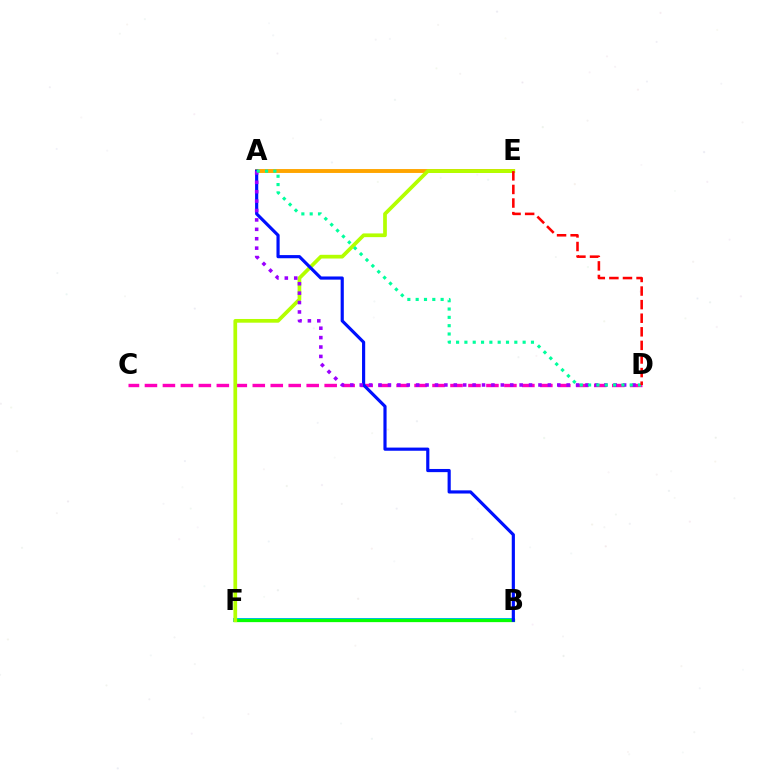{('B', 'F'): [{'color': '#00b5ff', 'line_style': 'solid', 'thickness': 2.87}, {'color': '#08ff00', 'line_style': 'solid', 'thickness': 2.35}], ('A', 'E'): [{'color': '#ffa500', 'line_style': 'solid', 'thickness': 2.82}], ('C', 'D'): [{'color': '#ff00bd', 'line_style': 'dashed', 'thickness': 2.44}], ('E', 'F'): [{'color': '#b3ff00', 'line_style': 'solid', 'thickness': 2.67}], ('A', 'B'): [{'color': '#0010ff', 'line_style': 'solid', 'thickness': 2.28}], ('A', 'D'): [{'color': '#9b00ff', 'line_style': 'dotted', 'thickness': 2.56}, {'color': '#00ff9d', 'line_style': 'dotted', 'thickness': 2.26}], ('D', 'E'): [{'color': '#ff0000', 'line_style': 'dashed', 'thickness': 1.85}]}